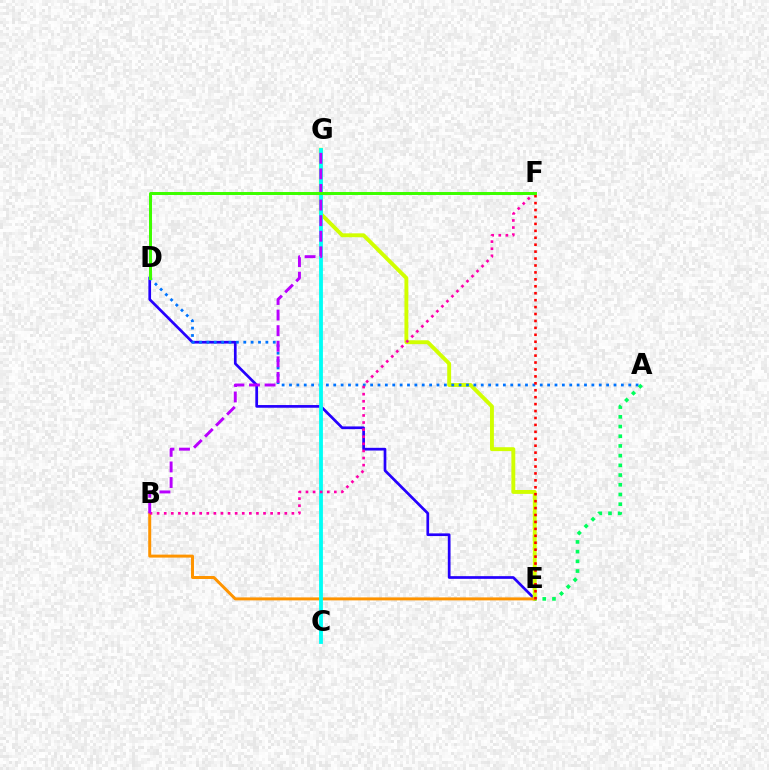{('D', 'E'): [{'color': '#2500ff', 'line_style': 'solid', 'thickness': 1.94}], ('E', 'G'): [{'color': '#d1ff00', 'line_style': 'solid', 'thickness': 2.8}], ('A', 'D'): [{'color': '#0074ff', 'line_style': 'dotted', 'thickness': 2.0}], ('A', 'E'): [{'color': '#00ff5c', 'line_style': 'dotted', 'thickness': 2.64}], ('B', 'E'): [{'color': '#ff9400', 'line_style': 'solid', 'thickness': 2.14}], ('C', 'G'): [{'color': '#00fff6', 'line_style': 'solid', 'thickness': 2.75}], ('B', 'F'): [{'color': '#ff00ac', 'line_style': 'dotted', 'thickness': 1.93}], ('E', 'F'): [{'color': '#ff0000', 'line_style': 'dotted', 'thickness': 1.88}], ('B', 'G'): [{'color': '#b900ff', 'line_style': 'dashed', 'thickness': 2.12}], ('D', 'F'): [{'color': '#3dff00', 'line_style': 'solid', 'thickness': 2.16}]}